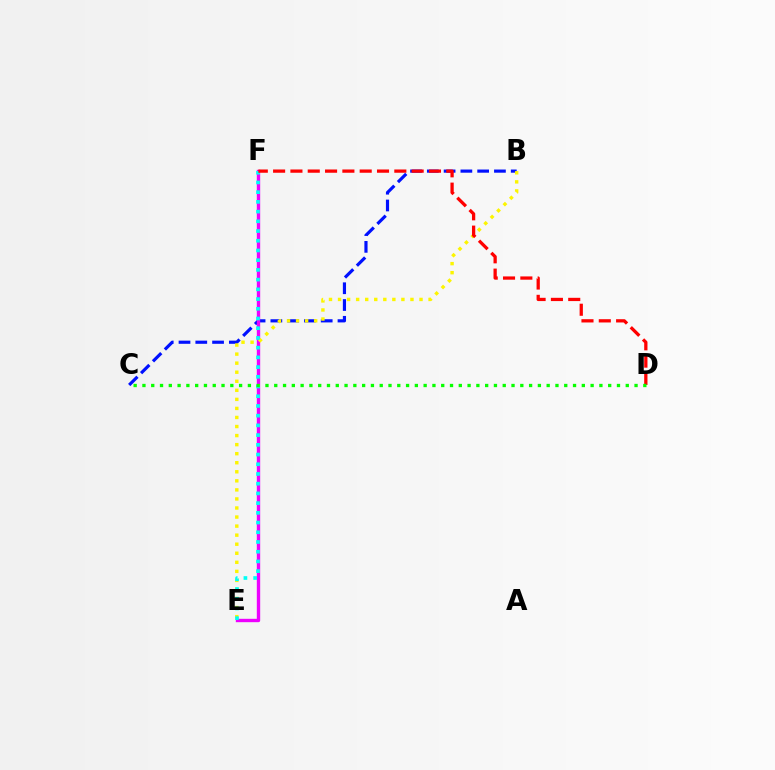{('B', 'C'): [{'color': '#0010ff', 'line_style': 'dashed', 'thickness': 2.28}], ('E', 'F'): [{'color': '#ee00ff', 'line_style': 'solid', 'thickness': 2.43}, {'color': '#00fff6', 'line_style': 'dotted', 'thickness': 2.64}], ('B', 'E'): [{'color': '#fcf500', 'line_style': 'dotted', 'thickness': 2.46}], ('D', 'F'): [{'color': '#ff0000', 'line_style': 'dashed', 'thickness': 2.35}], ('C', 'D'): [{'color': '#08ff00', 'line_style': 'dotted', 'thickness': 2.39}]}